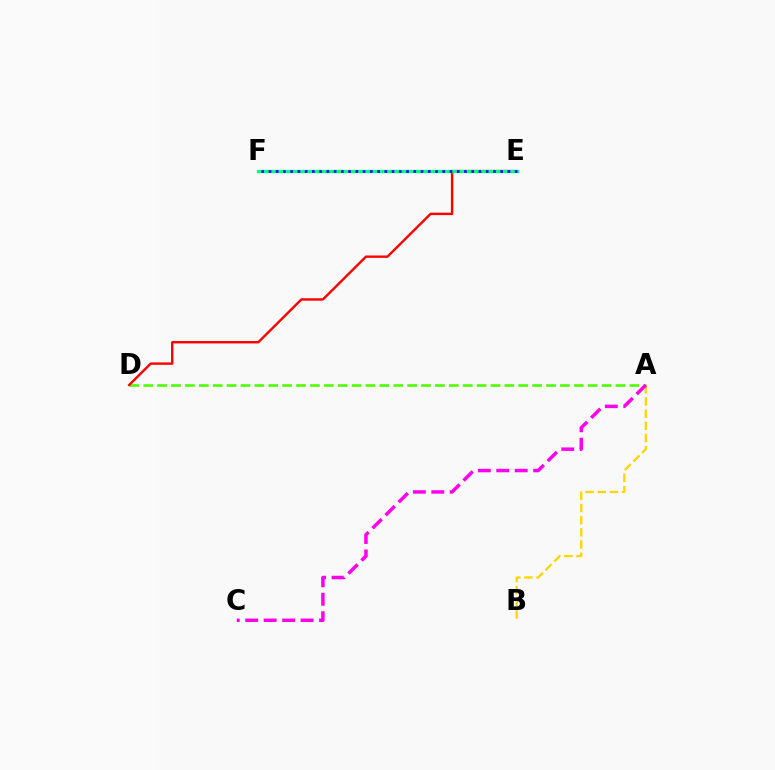{('E', 'F'): [{'color': '#009eff', 'line_style': 'dotted', 'thickness': 1.94}, {'color': '#00ff86', 'line_style': 'solid', 'thickness': 2.41}, {'color': '#3700ff', 'line_style': 'dotted', 'thickness': 1.97}], ('A', 'D'): [{'color': '#4fff00', 'line_style': 'dashed', 'thickness': 1.89}], ('A', 'B'): [{'color': '#ffd500', 'line_style': 'dashed', 'thickness': 1.66}], ('D', 'E'): [{'color': '#ff0000', 'line_style': 'solid', 'thickness': 1.73}], ('A', 'C'): [{'color': '#ff00ed', 'line_style': 'dashed', 'thickness': 2.51}]}